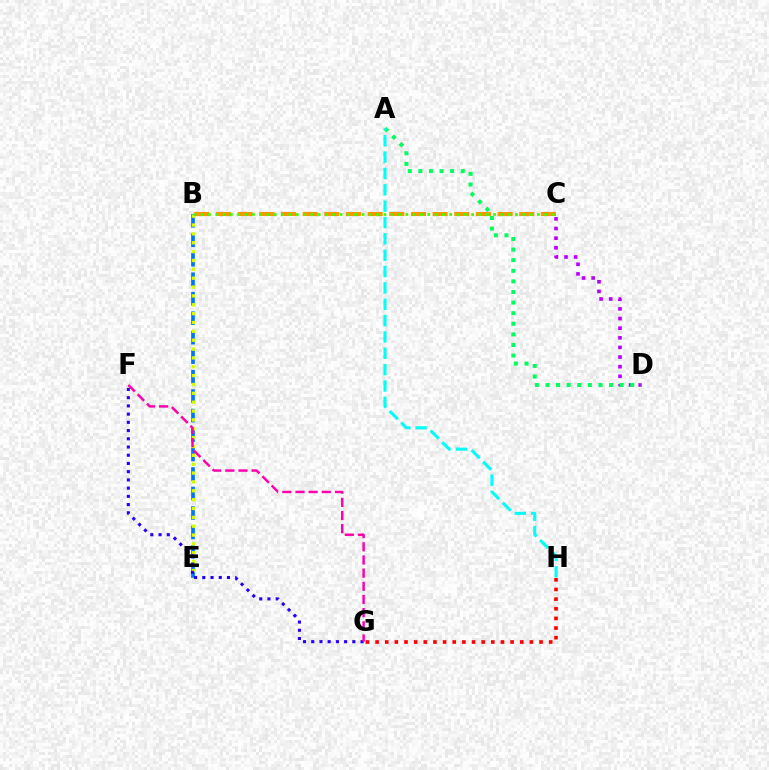{('B', 'E'): [{'color': '#0074ff', 'line_style': 'dashed', 'thickness': 2.65}, {'color': '#d1ff00', 'line_style': 'dotted', 'thickness': 2.41}], ('F', 'G'): [{'color': '#2500ff', 'line_style': 'dotted', 'thickness': 2.23}, {'color': '#ff00ac', 'line_style': 'dashed', 'thickness': 1.79}], ('C', 'D'): [{'color': '#b900ff', 'line_style': 'dotted', 'thickness': 2.62}], ('A', 'D'): [{'color': '#00ff5c', 'line_style': 'dotted', 'thickness': 2.88}], ('G', 'H'): [{'color': '#ff0000', 'line_style': 'dotted', 'thickness': 2.62}], ('B', 'C'): [{'color': '#ff9400', 'line_style': 'dashed', 'thickness': 2.94}, {'color': '#3dff00', 'line_style': 'dotted', 'thickness': 1.99}], ('A', 'H'): [{'color': '#00fff6', 'line_style': 'dashed', 'thickness': 2.22}]}